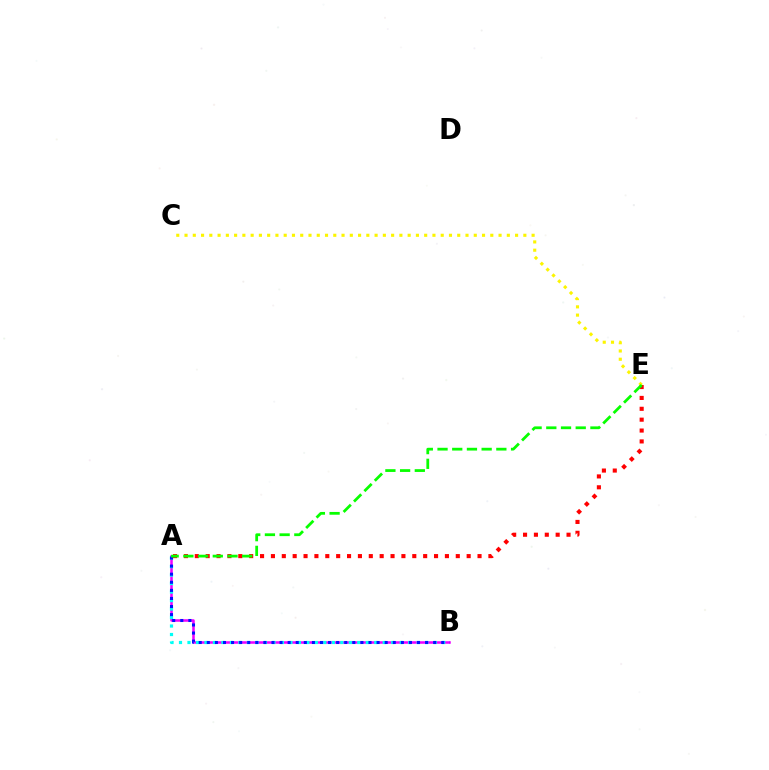{('A', 'B'): [{'color': '#ee00ff', 'line_style': 'solid', 'thickness': 1.82}, {'color': '#00fff6', 'line_style': 'dotted', 'thickness': 2.31}, {'color': '#0010ff', 'line_style': 'dotted', 'thickness': 2.2}], ('A', 'E'): [{'color': '#ff0000', 'line_style': 'dotted', 'thickness': 2.95}, {'color': '#08ff00', 'line_style': 'dashed', 'thickness': 2.0}], ('C', 'E'): [{'color': '#fcf500', 'line_style': 'dotted', 'thickness': 2.25}]}